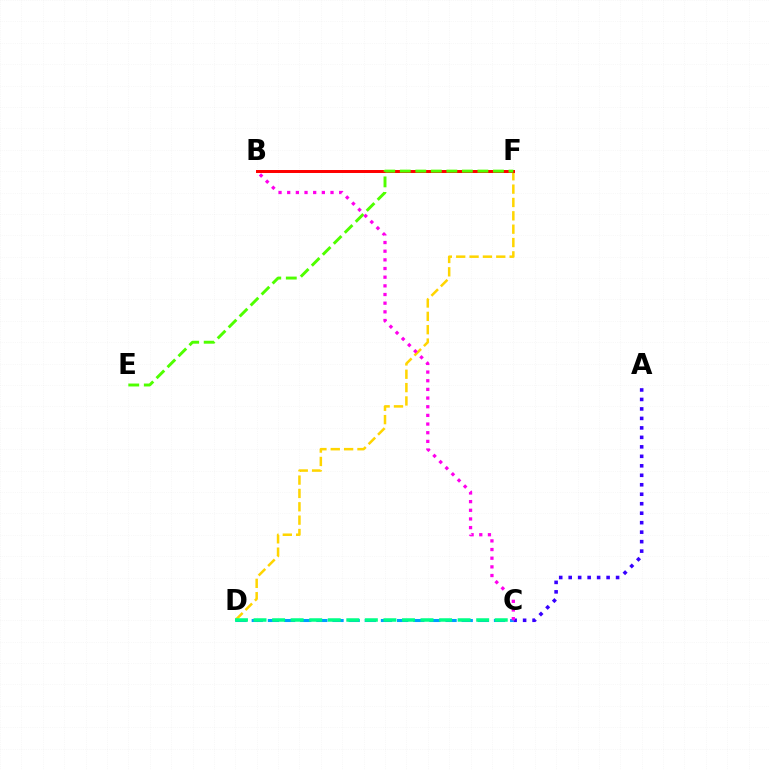{('D', 'F'): [{'color': '#ffd500', 'line_style': 'dashed', 'thickness': 1.81}], ('B', 'F'): [{'color': '#ff0000', 'line_style': 'solid', 'thickness': 2.15}], ('E', 'F'): [{'color': '#4fff00', 'line_style': 'dashed', 'thickness': 2.11}], ('A', 'C'): [{'color': '#3700ff', 'line_style': 'dotted', 'thickness': 2.58}], ('C', 'D'): [{'color': '#009eff', 'line_style': 'dashed', 'thickness': 2.19}, {'color': '#00ff86', 'line_style': 'dashed', 'thickness': 2.52}], ('B', 'C'): [{'color': '#ff00ed', 'line_style': 'dotted', 'thickness': 2.35}]}